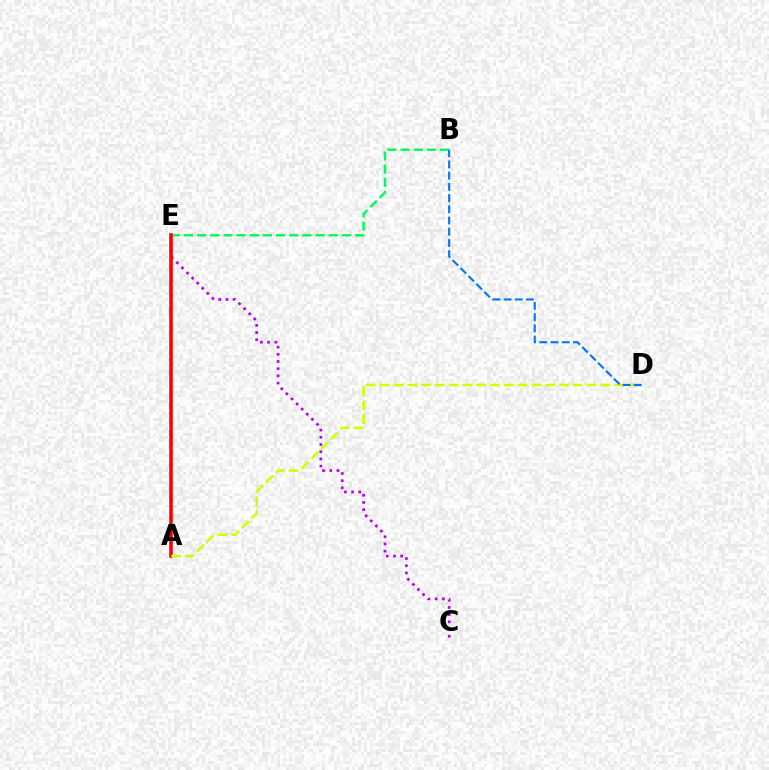{('C', 'E'): [{'color': '#b900ff', 'line_style': 'dotted', 'thickness': 1.95}], ('B', 'E'): [{'color': '#00ff5c', 'line_style': 'dashed', 'thickness': 1.79}], ('A', 'E'): [{'color': '#ff0000', 'line_style': 'solid', 'thickness': 2.57}], ('A', 'D'): [{'color': '#d1ff00', 'line_style': 'dashed', 'thickness': 1.87}], ('B', 'D'): [{'color': '#0074ff', 'line_style': 'dashed', 'thickness': 1.52}]}